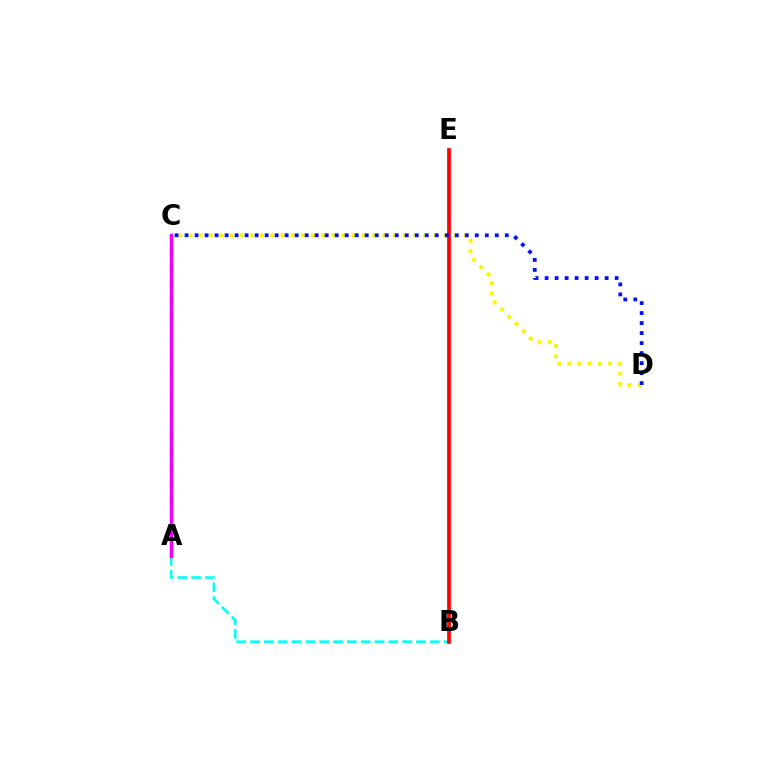{('A', 'C'): [{'color': '#08ff00', 'line_style': 'dashed', 'thickness': 2.26}, {'color': '#ee00ff', 'line_style': 'solid', 'thickness': 2.5}], ('C', 'D'): [{'color': '#fcf500', 'line_style': 'dotted', 'thickness': 2.77}, {'color': '#0010ff', 'line_style': 'dotted', 'thickness': 2.72}], ('A', 'B'): [{'color': '#00fff6', 'line_style': 'dashed', 'thickness': 1.88}], ('B', 'E'): [{'color': '#ff0000', 'line_style': 'solid', 'thickness': 2.69}]}